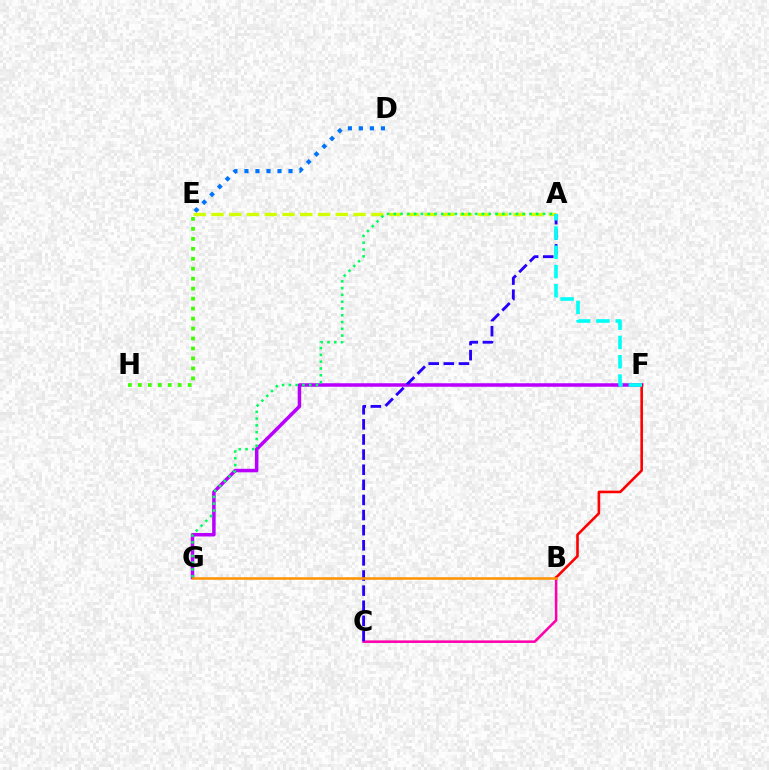{('E', 'H'): [{'color': '#3dff00', 'line_style': 'dotted', 'thickness': 2.71}], ('F', 'G'): [{'color': '#b900ff', 'line_style': 'solid', 'thickness': 2.53}], ('D', 'E'): [{'color': '#0074ff', 'line_style': 'dotted', 'thickness': 2.99}], ('A', 'E'): [{'color': '#d1ff00', 'line_style': 'dashed', 'thickness': 2.41}], ('B', 'C'): [{'color': '#ff00ac', 'line_style': 'solid', 'thickness': 1.84}], ('B', 'F'): [{'color': '#ff0000', 'line_style': 'solid', 'thickness': 1.88}], ('A', 'G'): [{'color': '#00ff5c', 'line_style': 'dotted', 'thickness': 1.84}], ('A', 'C'): [{'color': '#2500ff', 'line_style': 'dashed', 'thickness': 2.05}], ('A', 'F'): [{'color': '#00fff6', 'line_style': 'dashed', 'thickness': 2.62}], ('B', 'G'): [{'color': '#ff9400', 'line_style': 'solid', 'thickness': 1.84}]}